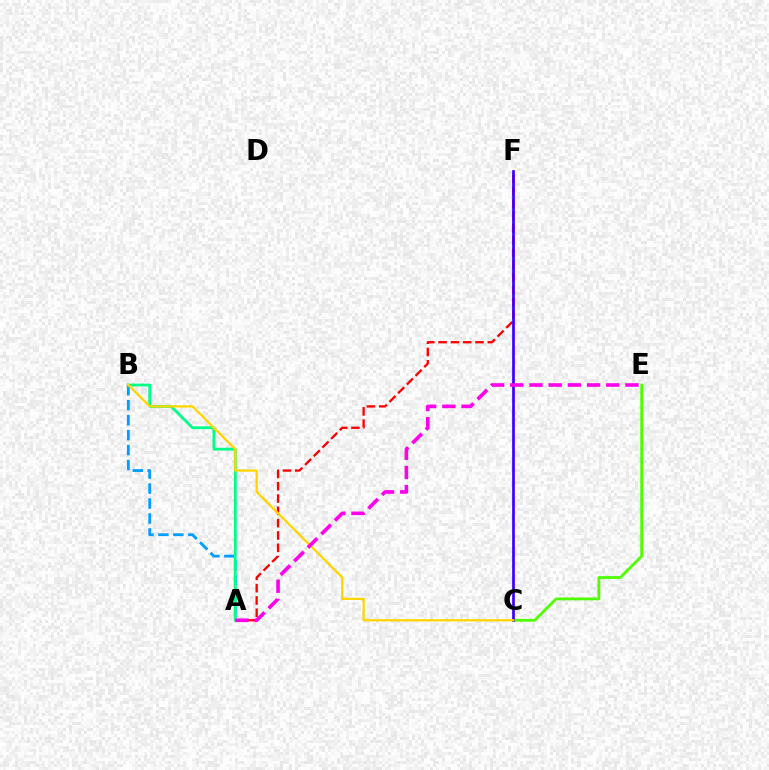{('A', 'F'): [{'color': '#ff0000', 'line_style': 'dashed', 'thickness': 1.67}], ('A', 'B'): [{'color': '#009eff', 'line_style': 'dashed', 'thickness': 2.03}, {'color': '#00ff86', 'line_style': 'solid', 'thickness': 2.02}], ('C', 'E'): [{'color': '#4fff00', 'line_style': 'solid', 'thickness': 2.02}], ('C', 'F'): [{'color': '#3700ff', 'line_style': 'solid', 'thickness': 1.93}], ('B', 'C'): [{'color': '#ffd500', 'line_style': 'solid', 'thickness': 1.63}], ('A', 'E'): [{'color': '#ff00ed', 'line_style': 'dashed', 'thickness': 2.61}]}